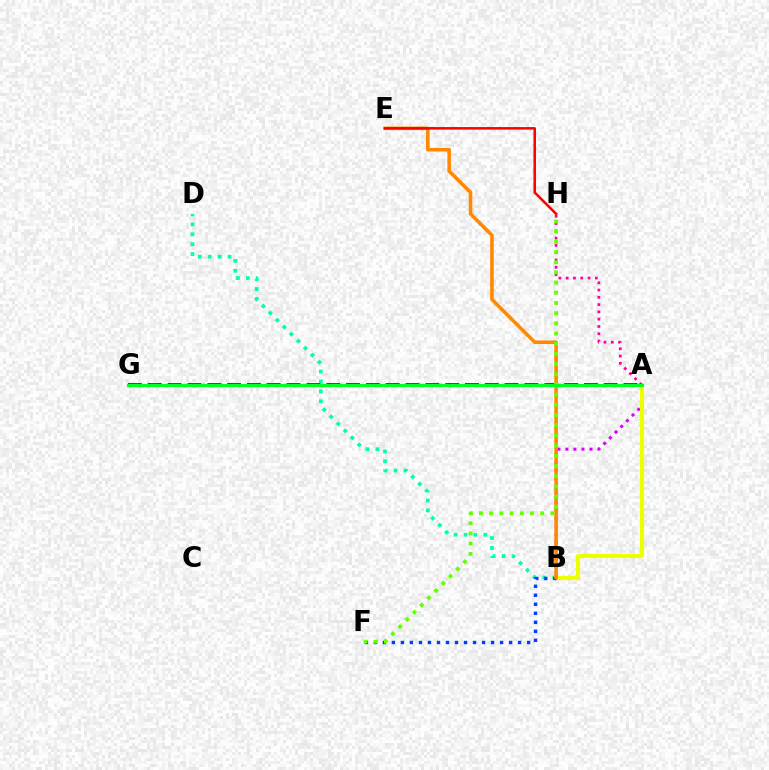{('B', 'D'): [{'color': '#00ffaf', 'line_style': 'dotted', 'thickness': 2.69}], ('A', 'B'): [{'color': '#d600ff', 'line_style': 'dotted', 'thickness': 2.18}, {'color': '#eeff00', 'line_style': 'solid', 'thickness': 2.97}], ('A', 'G'): [{'color': '#00c7ff', 'line_style': 'dotted', 'thickness': 2.48}, {'color': '#4f00ff', 'line_style': 'dashed', 'thickness': 2.69}, {'color': '#00ff27', 'line_style': 'solid', 'thickness': 2.19}], ('A', 'H'): [{'color': '#ff00a0', 'line_style': 'dotted', 'thickness': 1.98}], ('B', 'F'): [{'color': '#003fff', 'line_style': 'dotted', 'thickness': 2.45}], ('B', 'E'): [{'color': '#ff8800', 'line_style': 'solid', 'thickness': 2.55}], ('E', 'H'): [{'color': '#ff0000', 'line_style': 'solid', 'thickness': 1.83}], ('F', 'H'): [{'color': '#66ff00', 'line_style': 'dotted', 'thickness': 2.77}]}